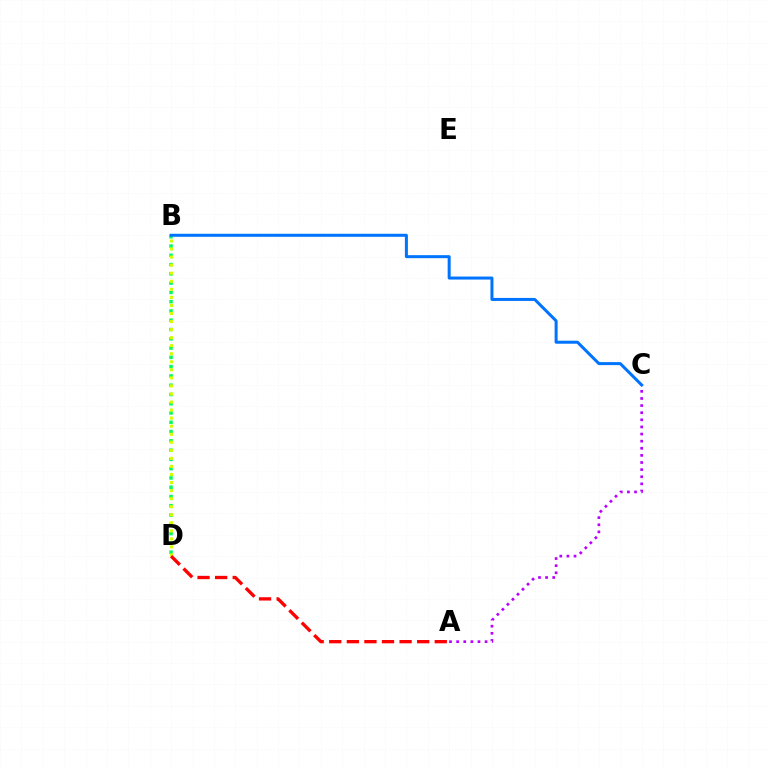{('B', 'D'): [{'color': '#00ff5c', 'line_style': 'dotted', 'thickness': 2.52}, {'color': '#d1ff00', 'line_style': 'dotted', 'thickness': 2.19}], ('A', 'C'): [{'color': '#b900ff', 'line_style': 'dotted', 'thickness': 1.93}], ('B', 'C'): [{'color': '#0074ff', 'line_style': 'solid', 'thickness': 2.17}], ('A', 'D'): [{'color': '#ff0000', 'line_style': 'dashed', 'thickness': 2.39}]}